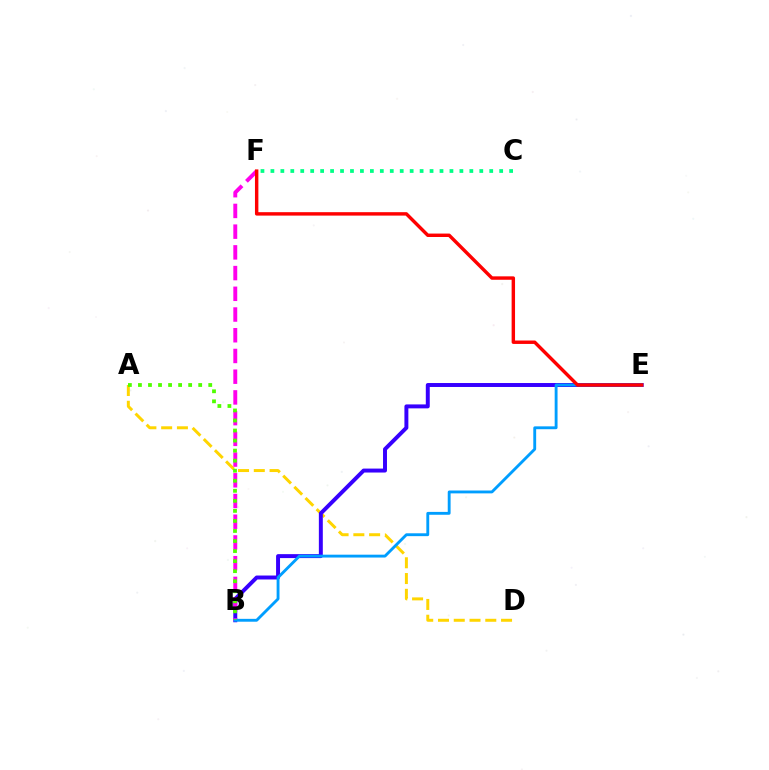{('A', 'D'): [{'color': '#ffd500', 'line_style': 'dashed', 'thickness': 2.14}], ('B', 'E'): [{'color': '#3700ff', 'line_style': 'solid', 'thickness': 2.85}, {'color': '#009eff', 'line_style': 'solid', 'thickness': 2.06}], ('B', 'F'): [{'color': '#ff00ed', 'line_style': 'dashed', 'thickness': 2.81}], ('E', 'F'): [{'color': '#ff0000', 'line_style': 'solid', 'thickness': 2.46}], ('C', 'F'): [{'color': '#00ff86', 'line_style': 'dotted', 'thickness': 2.7}], ('A', 'B'): [{'color': '#4fff00', 'line_style': 'dotted', 'thickness': 2.73}]}